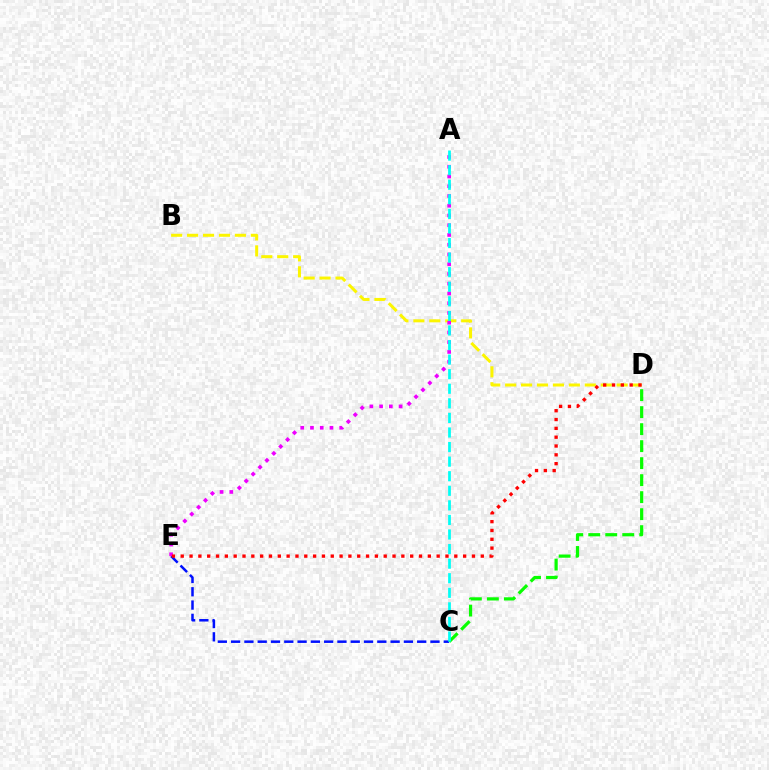{('C', 'E'): [{'color': '#0010ff', 'line_style': 'dashed', 'thickness': 1.81}], ('B', 'D'): [{'color': '#fcf500', 'line_style': 'dashed', 'thickness': 2.16}], ('A', 'E'): [{'color': '#ee00ff', 'line_style': 'dotted', 'thickness': 2.65}], ('C', 'D'): [{'color': '#08ff00', 'line_style': 'dashed', 'thickness': 2.31}], ('D', 'E'): [{'color': '#ff0000', 'line_style': 'dotted', 'thickness': 2.4}], ('A', 'C'): [{'color': '#00fff6', 'line_style': 'dashed', 'thickness': 1.98}]}